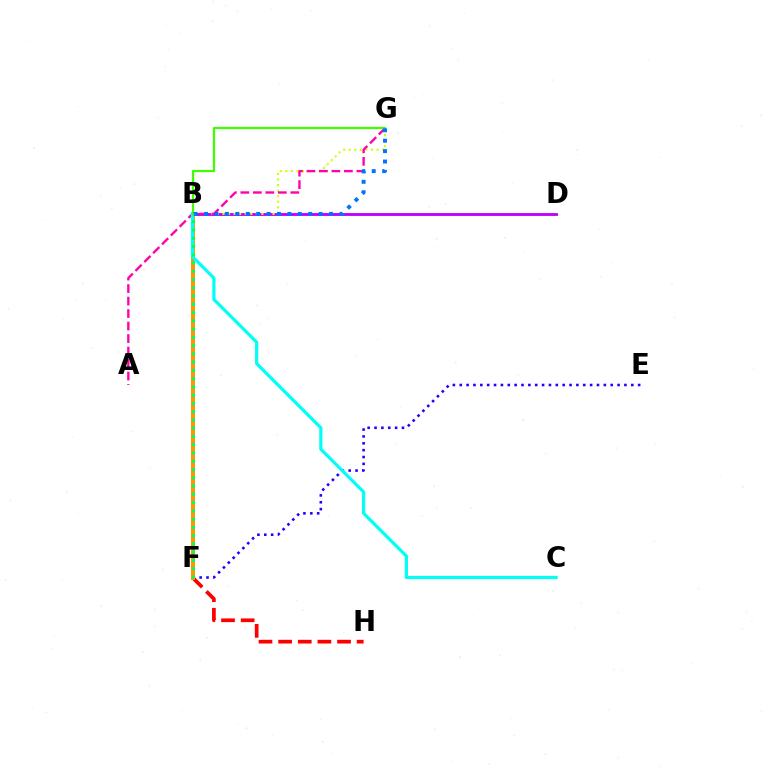{('E', 'F'): [{'color': '#2500ff', 'line_style': 'dotted', 'thickness': 1.86}], ('B', 'D'): [{'color': '#b900ff', 'line_style': 'solid', 'thickness': 2.03}], ('F', 'H'): [{'color': '#ff0000', 'line_style': 'dashed', 'thickness': 2.67}], ('B', 'F'): [{'color': '#ff9400', 'line_style': 'solid', 'thickness': 2.86}, {'color': '#00ff5c', 'line_style': 'dotted', 'thickness': 2.24}], ('B', 'G'): [{'color': '#d1ff00', 'line_style': 'dotted', 'thickness': 1.51}, {'color': '#3dff00', 'line_style': 'solid', 'thickness': 1.59}, {'color': '#0074ff', 'line_style': 'dotted', 'thickness': 2.83}], ('A', 'G'): [{'color': '#ff00ac', 'line_style': 'dashed', 'thickness': 1.7}], ('B', 'C'): [{'color': '#00fff6', 'line_style': 'solid', 'thickness': 2.3}]}